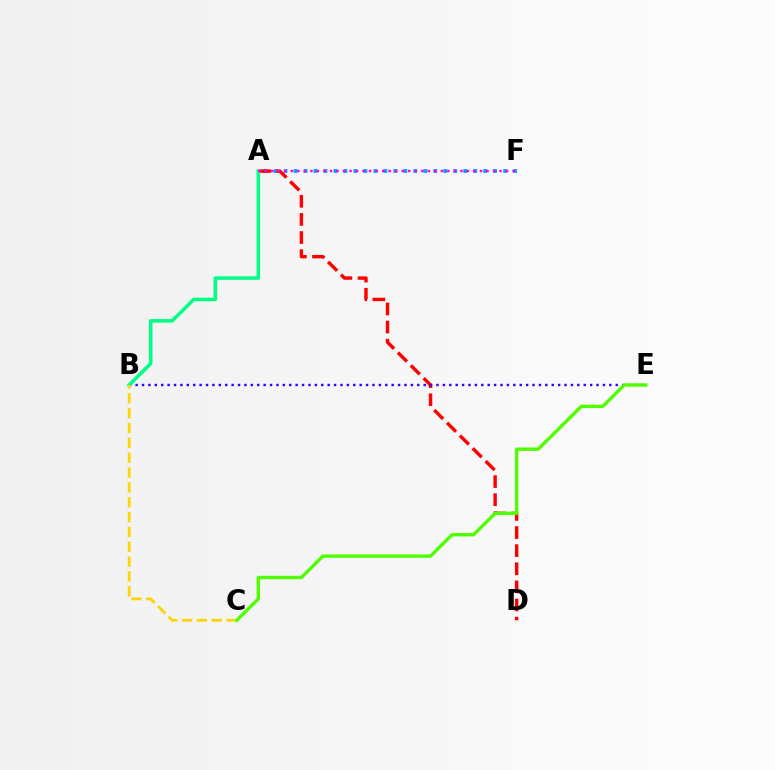{('A', 'F'): [{'color': '#009eff', 'line_style': 'dotted', 'thickness': 2.71}, {'color': '#ff00ed', 'line_style': 'dotted', 'thickness': 1.77}], ('A', 'D'): [{'color': '#ff0000', 'line_style': 'dashed', 'thickness': 2.46}], ('B', 'E'): [{'color': '#3700ff', 'line_style': 'dotted', 'thickness': 1.74}], ('A', 'B'): [{'color': '#00ff86', 'line_style': 'solid', 'thickness': 2.56}], ('B', 'C'): [{'color': '#ffd500', 'line_style': 'dashed', 'thickness': 2.02}], ('C', 'E'): [{'color': '#4fff00', 'line_style': 'solid', 'thickness': 2.43}]}